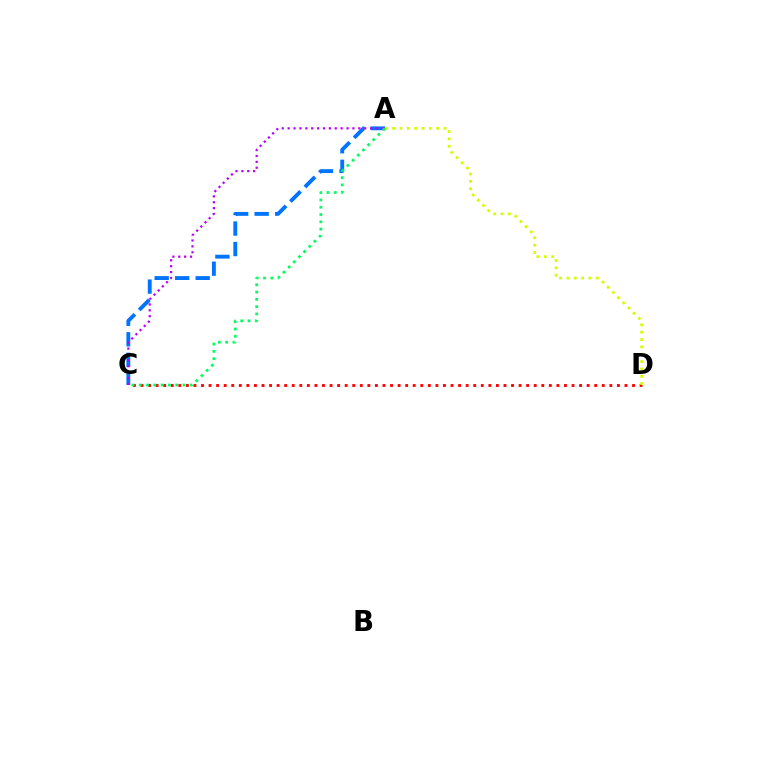{('A', 'C'): [{'color': '#0074ff', 'line_style': 'dashed', 'thickness': 2.79}, {'color': '#b900ff', 'line_style': 'dotted', 'thickness': 1.6}, {'color': '#00ff5c', 'line_style': 'dotted', 'thickness': 1.98}], ('C', 'D'): [{'color': '#ff0000', 'line_style': 'dotted', 'thickness': 2.05}], ('A', 'D'): [{'color': '#d1ff00', 'line_style': 'dotted', 'thickness': 2.0}]}